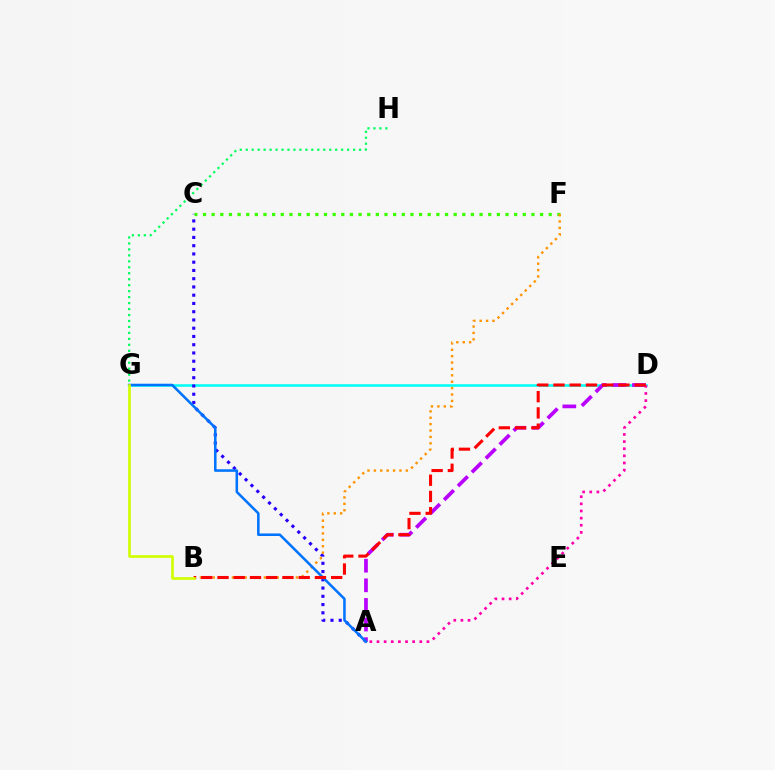{('C', 'F'): [{'color': '#3dff00', 'line_style': 'dotted', 'thickness': 2.35}], ('D', 'G'): [{'color': '#00fff6', 'line_style': 'solid', 'thickness': 1.84}], ('A', 'C'): [{'color': '#2500ff', 'line_style': 'dotted', 'thickness': 2.24}], ('A', 'D'): [{'color': '#b900ff', 'line_style': 'dashed', 'thickness': 2.67}, {'color': '#ff00ac', 'line_style': 'dotted', 'thickness': 1.94}], ('G', 'H'): [{'color': '#00ff5c', 'line_style': 'dotted', 'thickness': 1.62}], ('B', 'F'): [{'color': '#ff9400', 'line_style': 'dotted', 'thickness': 1.74}], ('A', 'G'): [{'color': '#0074ff', 'line_style': 'solid', 'thickness': 1.83}], ('B', 'D'): [{'color': '#ff0000', 'line_style': 'dashed', 'thickness': 2.21}], ('B', 'G'): [{'color': '#d1ff00', 'line_style': 'solid', 'thickness': 1.92}]}